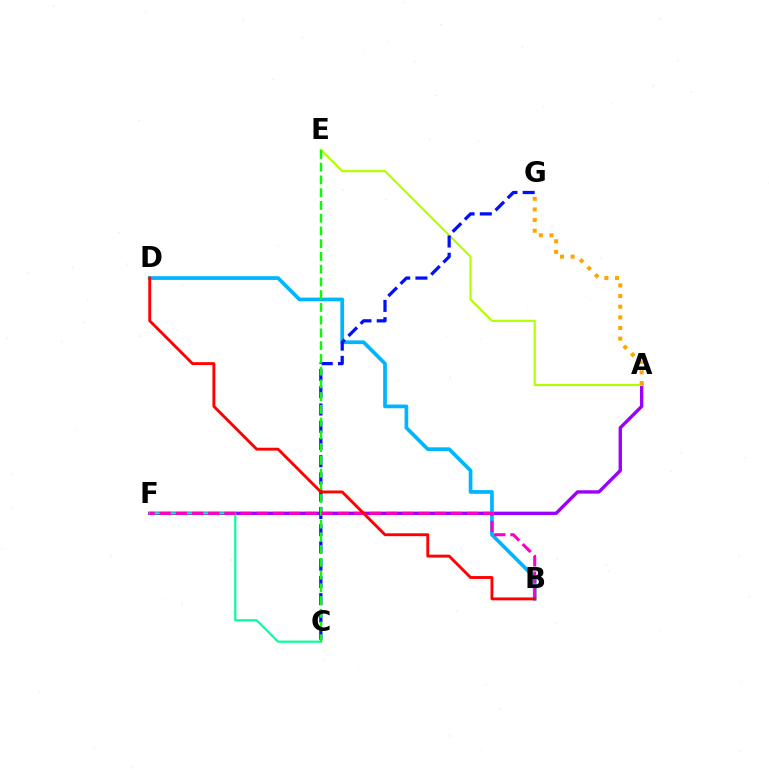{('A', 'F'): [{'color': '#9b00ff', 'line_style': 'solid', 'thickness': 2.43}], ('B', 'D'): [{'color': '#00b5ff', 'line_style': 'solid', 'thickness': 2.67}, {'color': '#ff0000', 'line_style': 'solid', 'thickness': 2.07}], ('A', 'E'): [{'color': '#b3ff00', 'line_style': 'solid', 'thickness': 1.57}], ('C', 'G'): [{'color': '#0010ff', 'line_style': 'dashed', 'thickness': 2.34}], ('C', 'F'): [{'color': '#00ff9d', 'line_style': 'solid', 'thickness': 1.54}], ('C', 'E'): [{'color': '#08ff00', 'line_style': 'dashed', 'thickness': 1.73}], ('B', 'F'): [{'color': '#ff00bd', 'line_style': 'dashed', 'thickness': 2.2}], ('A', 'G'): [{'color': '#ffa500', 'line_style': 'dotted', 'thickness': 2.89}]}